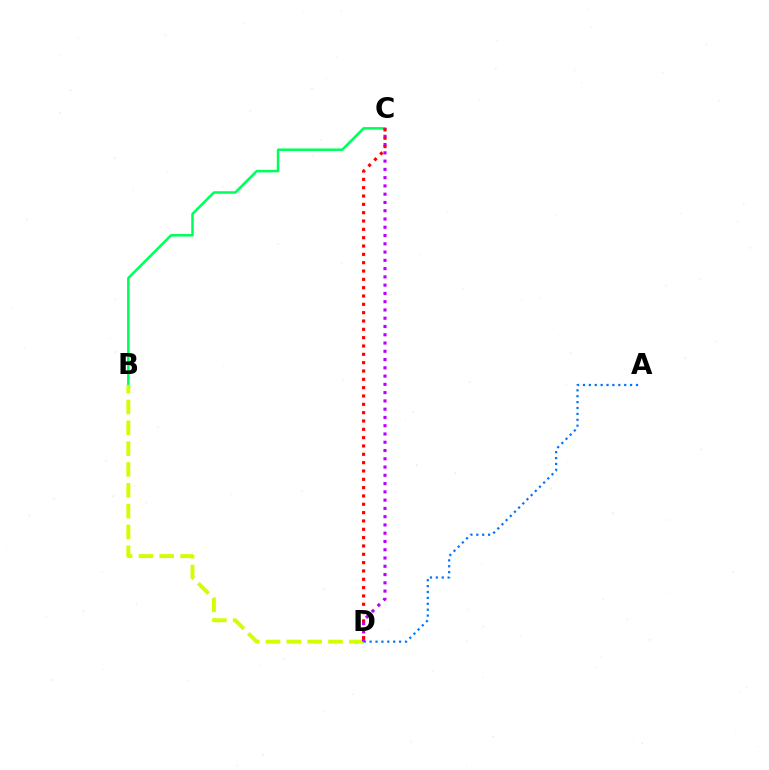{('B', 'C'): [{'color': '#00ff5c', 'line_style': 'solid', 'thickness': 1.83}], ('B', 'D'): [{'color': '#d1ff00', 'line_style': 'dashed', 'thickness': 2.83}], ('A', 'D'): [{'color': '#0074ff', 'line_style': 'dotted', 'thickness': 1.6}], ('C', 'D'): [{'color': '#b900ff', 'line_style': 'dotted', 'thickness': 2.25}, {'color': '#ff0000', 'line_style': 'dotted', 'thickness': 2.26}]}